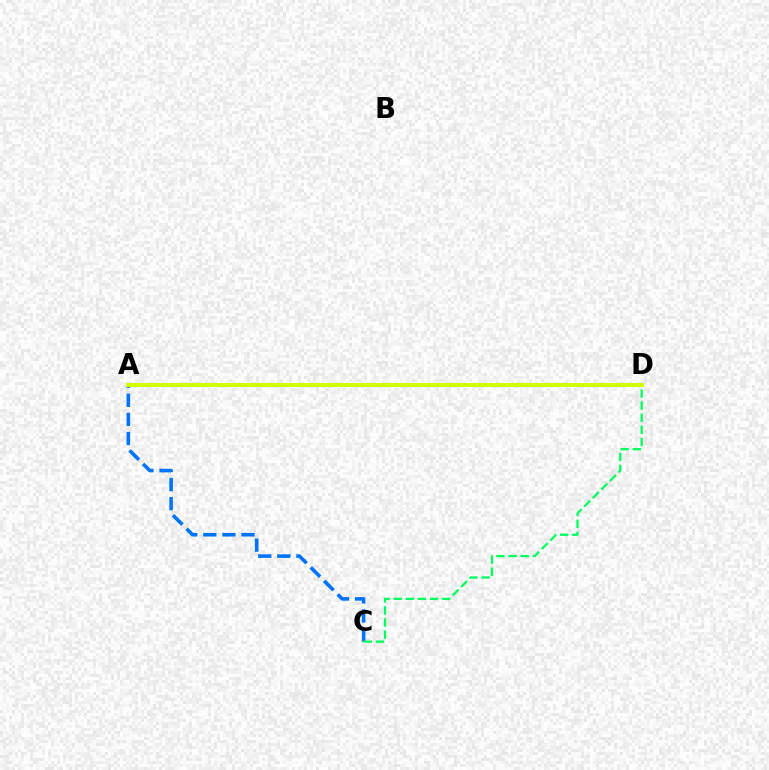{('A', 'C'): [{'color': '#0074ff', 'line_style': 'dashed', 'thickness': 2.59}], ('C', 'D'): [{'color': '#00ff5c', 'line_style': 'dashed', 'thickness': 1.64}], ('A', 'D'): [{'color': '#b900ff', 'line_style': 'dotted', 'thickness': 2.56}, {'color': '#ff0000', 'line_style': 'dashed', 'thickness': 2.86}, {'color': '#d1ff00', 'line_style': 'solid', 'thickness': 2.91}]}